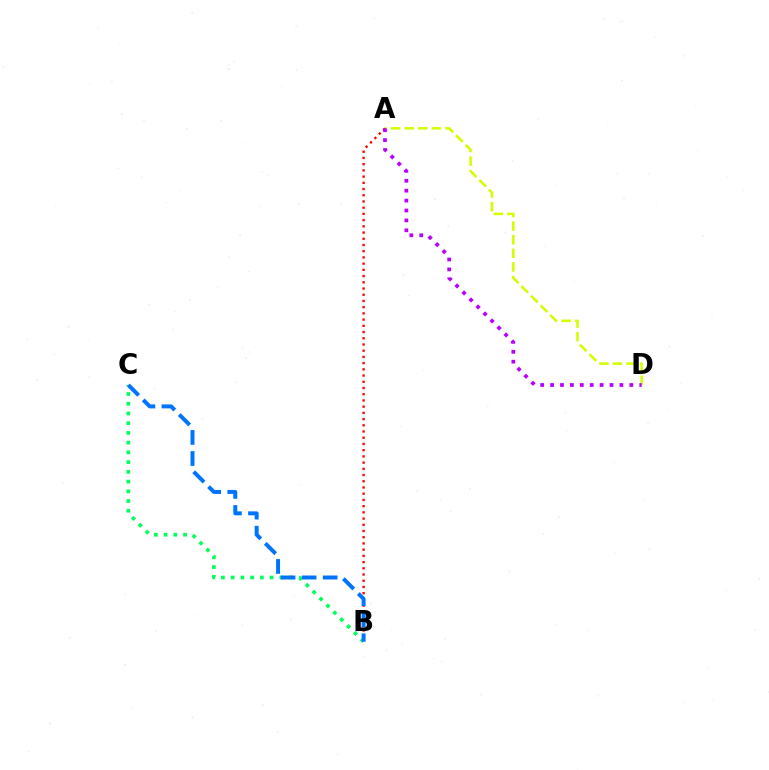{('A', 'B'): [{'color': '#ff0000', 'line_style': 'dotted', 'thickness': 1.69}], ('A', 'D'): [{'color': '#d1ff00', 'line_style': 'dashed', 'thickness': 1.85}, {'color': '#b900ff', 'line_style': 'dotted', 'thickness': 2.69}], ('B', 'C'): [{'color': '#00ff5c', 'line_style': 'dotted', 'thickness': 2.64}, {'color': '#0074ff', 'line_style': 'dashed', 'thickness': 2.86}]}